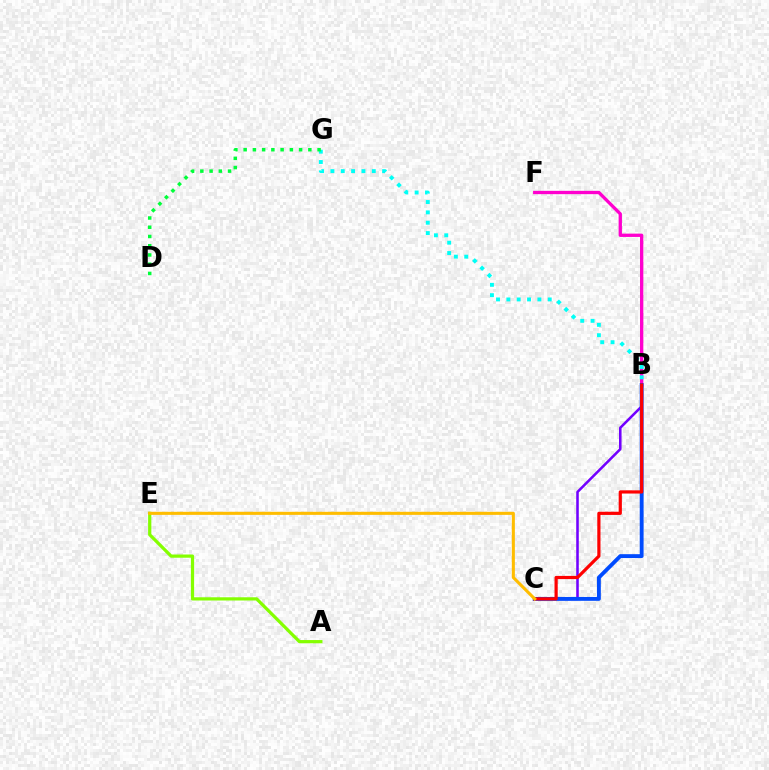{('A', 'E'): [{'color': '#84ff00', 'line_style': 'solid', 'thickness': 2.32}], ('B', 'F'): [{'color': '#ff00cf', 'line_style': 'solid', 'thickness': 2.39}], ('B', 'G'): [{'color': '#00fff6', 'line_style': 'dotted', 'thickness': 2.81}], ('B', 'C'): [{'color': '#7200ff', 'line_style': 'solid', 'thickness': 1.84}, {'color': '#004bff', 'line_style': 'solid', 'thickness': 2.78}, {'color': '#ff0000', 'line_style': 'solid', 'thickness': 2.3}], ('C', 'E'): [{'color': '#ffbd00', 'line_style': 'solid', 'thickness': 2.21}], ('D', 'G'): [{'color': '#00ff39', 'line_style': 'dotted', 'thickness': 2.51}]}